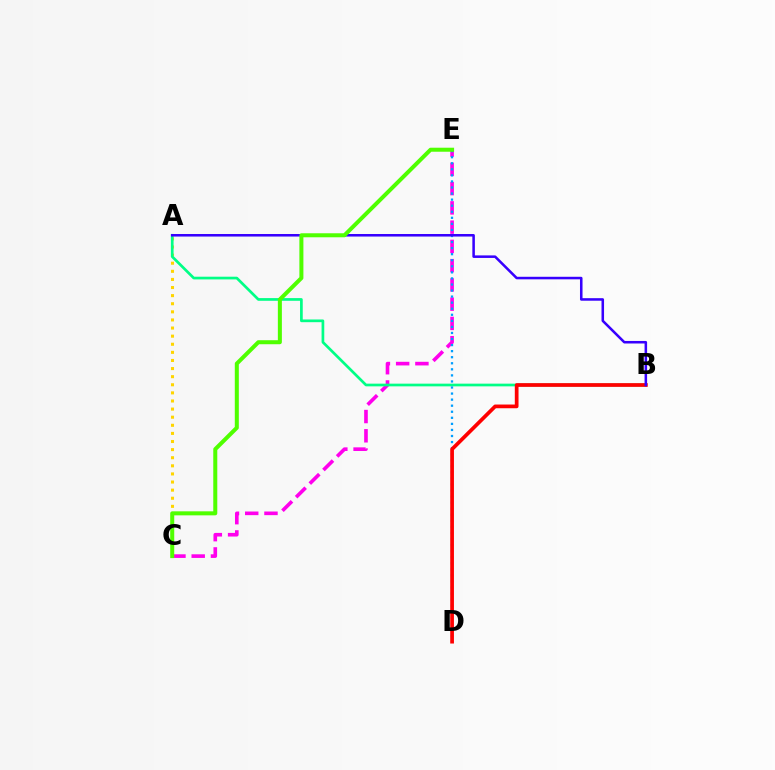{('C', 'E'): [{'color': '#ff00ed', 'line_style': 'dashed', 'thickness': 2.62}, {'color': '#4fff00', 'line_style': 'solid', 'thickness': 2.89}], ('A', 'C'): [{'color': '#ffd500', 'line_style': 'dotted', 'thickness': 2.2}], ('A', 'B'): [{'color': '#00ff86', 'line_style': 'solid', 'thickness': 1.94}, {'color': '#3700ff', 'line_style': 'solid', 'thickness': 1.83}], ('D', 'E'): [{'color': '#009eff', 'line_style': 'dotted', 'thickness': 1.65}], ('B', 'D'): [{'color': '#ff0000', 'line_style': 'solid', 'thickness': 2.67}]}